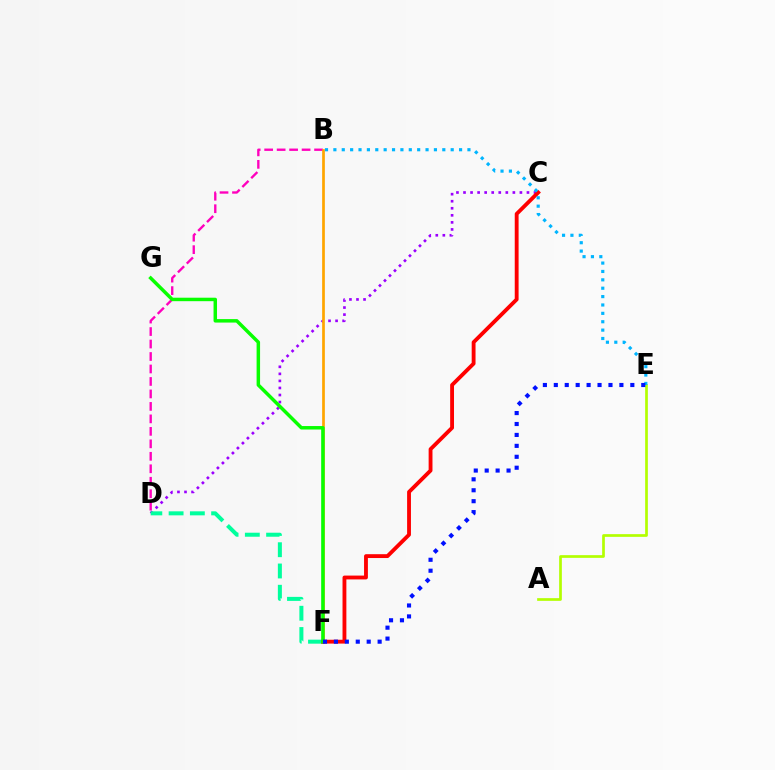{('C', 'D'): [{'color': '#9b00ff', 'line_style': 'dotted', 'thickness': 1.92}], ('A', 'E'): [{'color': '#b3ff00', 'line_style': 'solid', 'thickness': 1.94}], ('B', 'D'): [{'color': '#ff00bd', 'line_style': 'dashed', 'thickness': 1.69}], ('B', 'F'): [{'color': '#ffa500', 'line_style': 'solid', 'thickness': 1.94}], ('D', 'F'): [{'color': '#00ff9d', 'line_style': 'dashed', 'thickness': 2.89}], ('C', 'F'): [{'color': '#ff0000', 'line_style': 'solid', 'thickness': 2.77}], ('F', 'G'): [{'color': '#08ff00', 'line_style': 'solid', 'thickness': 2.5}], ('B', 'E'): [{'color': '#00b5ff', 'line_style': 'dotted', 'thickness': 2.28}], ('E', 'F'): [{'color': '#0010ff', 'line_style': 'dotted', 'thickness': 2.97}]}